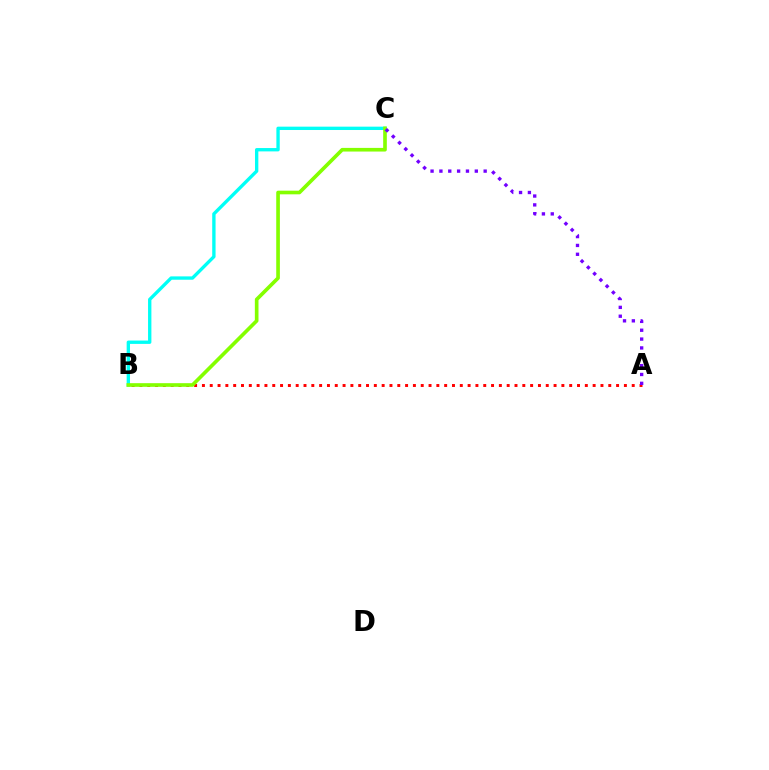{('B', 'C'): [{'color': '#00fff6', 'line_style': 'solid', 'thickness': 2.41}, {'color': '#84ff00', 'line_style': 'solid', 'thickness': 2.63}], ('A', 'B'): [{'color': '#ff0000', 'line_style': 'dotted', 'thickness': 2.12}], ('A', 'C'): [{'color': '#7200ff', 'line_style': 'dotted', 'thickness': 2.4}]}